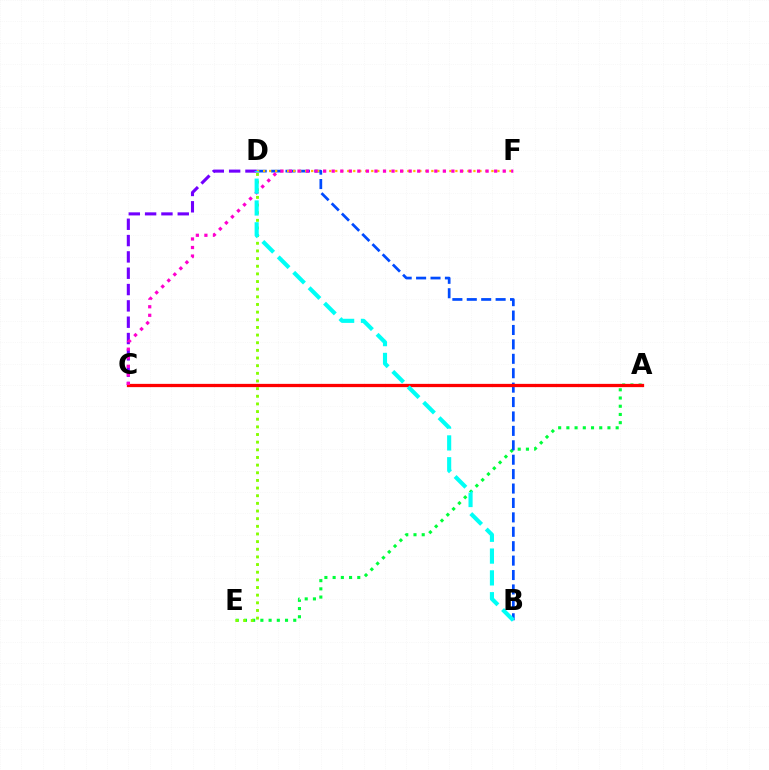{('A', 'E'): [{'color': '#00ff39', 'line_style': 'dotted', 'thickness': 2.23}], ('B', 'D'): [{'color': '#004bff', 'line_style': 'dashed', 'thickness': 1.96}, {'color': '#00fff6', 'line_style': 'dashed', 'thickness': 2.96}], ('C', 'D'): [{'color': '#7200ff', 'line_style': 'dashed', 'thickness': 2.22}], ('A', 'C'): [{'color': '#ff0000', 'line_style': 'solid', 'thickness': 2.35}], ('D', 'F'): [{'color': '#ffbd00', 'line_style': 'dotted', 'thickness': 1.63}], ('C', 'F'): [{'color': '#ff00cf', 'line_style': 'dotted', 'thickness': 2.32}], ('D', 'E'): [{'color': '#84ff00', 'line_style': 'dotted', 'thickness': 2.08}]}